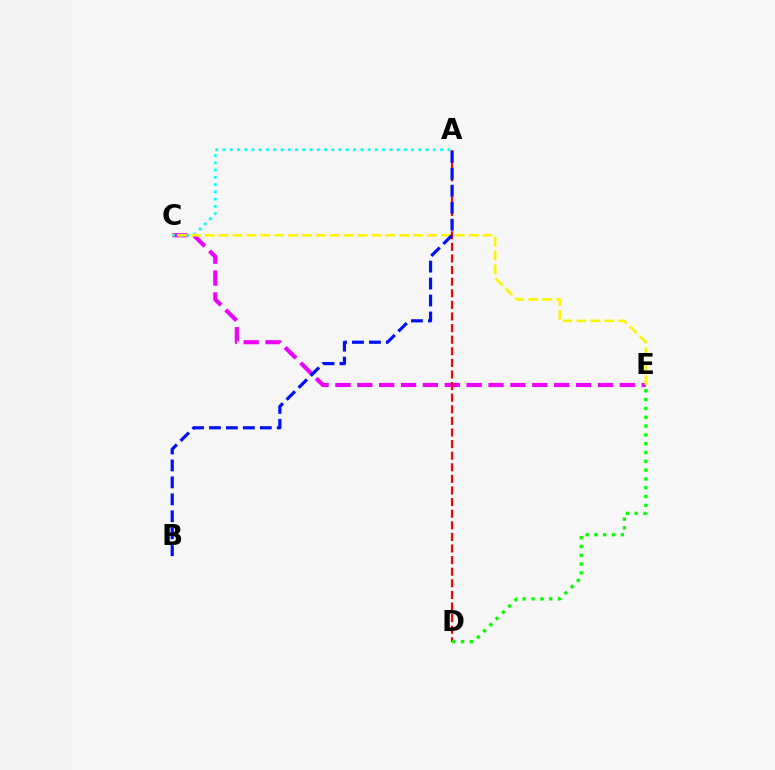{('C', 'E'): [{'color': '#ee00ff', 'line_style': 'dashed', 'thickness': 2.97}, {'color': '#fcf500', 'line_style': 'dashed', 'thickness': 1.89}], ('A', 'D'): [{'color': '#ff0000', 'line_style': 'dashed', 'thickness': 1.58}], ('A', 'C'): [{'color': '#00fff6', 'line_style': 'dotted', 'thickness': 1.97}], ('A', 'B'): [{'color': '#0010ff', 'line_style': 'dashed', 'thickness': 2.3}], ('D', 'E'): [{'color': '#08ff00', 'line_style': 'dotted', 'thickness': 2.39}]}